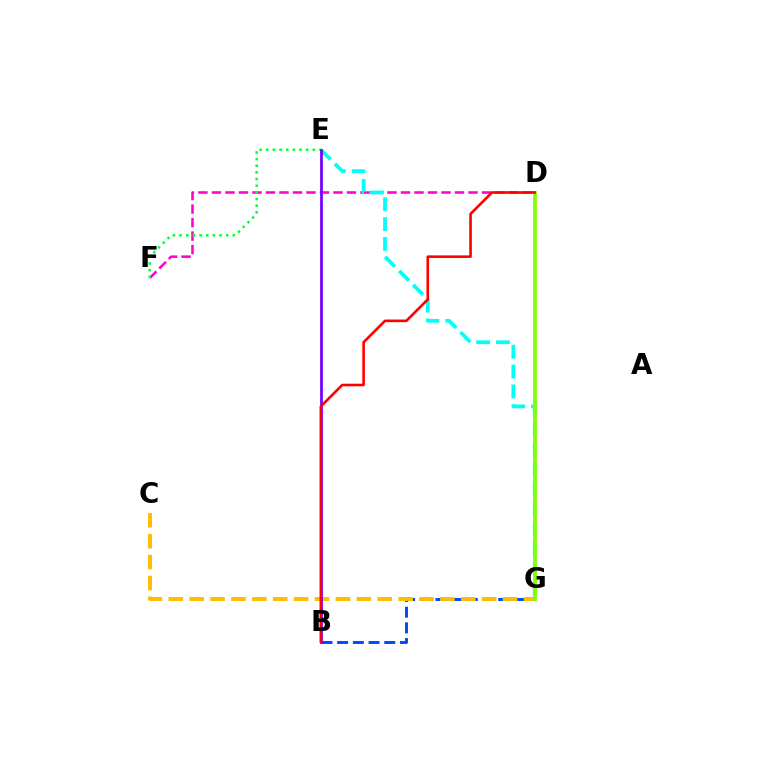{('B', 'G'): [{'color': '#004bff', 'line_style': 'dashed', 'thickness': 2.13}], ('D', 'F'): [{'color': '#ff00cf', 'line_style': 'dashed', 'thickness': 1.83}], ('C', 'G'): [{'color': '#ffbd00', 'line_style': 'dashed', 'thickness': 2.84}], ('E', 'G'): [{'color': '#00fff6', 'line_style': 'dashed', 'thickness': 2.7}], ('D', 'G'): [{'color': '#84ff00', 'line_style': 'solid', 'thickness': 2.69}], ('E', 'F'): [{'color': '#00ff39', 'line_style': 'dotted', 'thickness': 1.81}], ('B', 'E'): [{'color': '#7200ff', 'line_style': 'solid', 'thickness': 1.96}], ('B', 'D'): [{'color': '#ff0000', 'line_style': 'solid', 'thickness': 1.88}]}